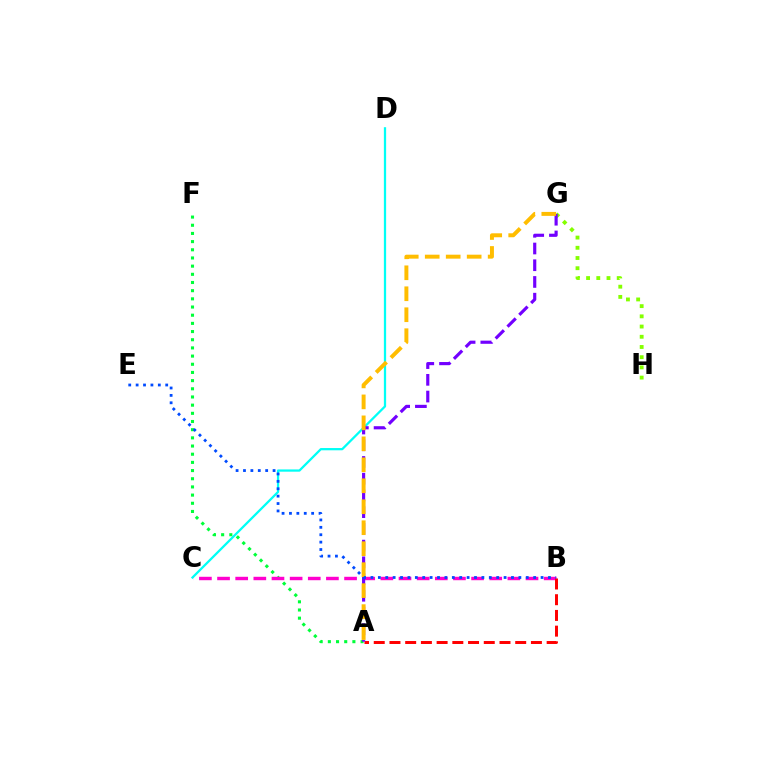{('G', 'H'): [{'color': '#84ff00', 'line_style': 'dotted', 'thickness': 2.77}], ('C', 'D'): [{'color': '#00fff6', 'line_style': 'solid', 'thickness': 1.63}], ('A', 'F'): [{'color': '#00ff39', 'line_style': 'dotted', 'thickness': 2.22}], ('B', 'C'): [{'color': '#ff00cf', 'line_style': 'dashed', 'thickness': 2.47}], ('A', 'B'): [{'color': '#ff0000', 'line_style': 'dashed', 'thickness': 2.14}], ('A', 'G'): [{'color': '#7200ff', 'line_style': 'dashed', 'thickness': 2.27}, {'color': '#ffbd00', 'line_style': 'dashed', 'thickness': 2.85}], ('B', 'E'): [{'color': '#004bff', 'line_style': 'dotted', 'thickness': 2.01}]}